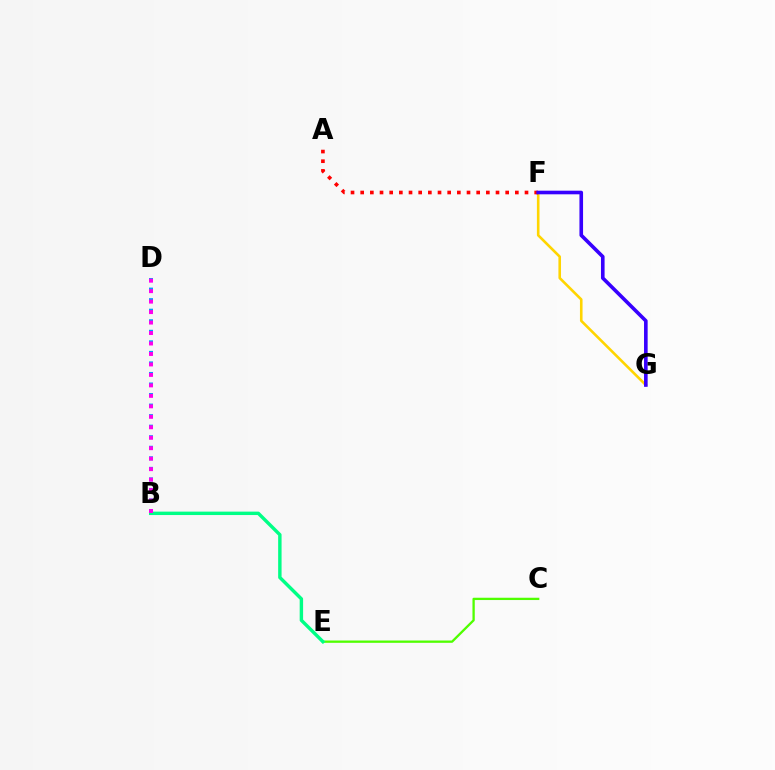{('B', 'D'): [{'color': '#009eff', 'line_style': 'dotted', 'thickness': 2.86}, {'color': '#ff00ed', 'line_style': 'dotted', 'thickness': 2.84}], ('F', 'G'): [{'color': '#ffd500', 'line_style': 'solid', 'thickness': 1.87}, {'color': '#3700ff', 'line_style': 'solid', 'thickness': 2.61}], ('C', 'E'): [{'color': '#4fff00', 'line_style': 'solid', 'thickness': 1.65}], ('B', 'E'): [{'color': '#00ff86', 'line_style': 'solid', 'thickness': 2.46}], ('A', 'F'): [{'color': '#ff0000', 'line_style': 'dotted', 'thickness': 2.63}]}